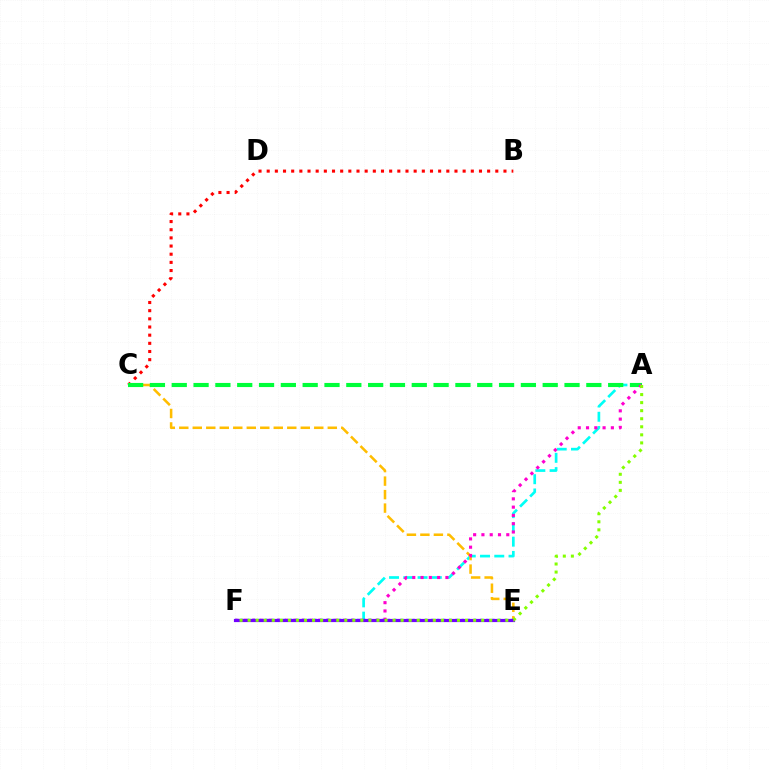{('A', 'F'): [{'color': '#00fff6', 'line_style': 'dashed', 'thickness': 1.94}, {'color': '#ff00cf', 'line_style': 'dotted', 'thickness': 2.25}, {'color': '#84ff00', 'line_style': 'dotted', 'thickness': 2.19}], ('B', 'C'): [{'color': '#ff0000', 'line_style': 'dotted', 'thickness': 2.22}], ('C', 'E'): [{'color': '#ffbd00', 'line_style': 'dashed', 'thickness': 1.83}], ('A', 'C'): [{'color': '#00ff39', 'line_style': 'dashed', 'thickness': 2.96}], ('E', 'F'): [{'color': '#004bff', 'line_style': 'dotted', 'thickness': 1.67}, {'color': '#7200ff', 'line_style': 'solid', 'thickness': 2.29}]}